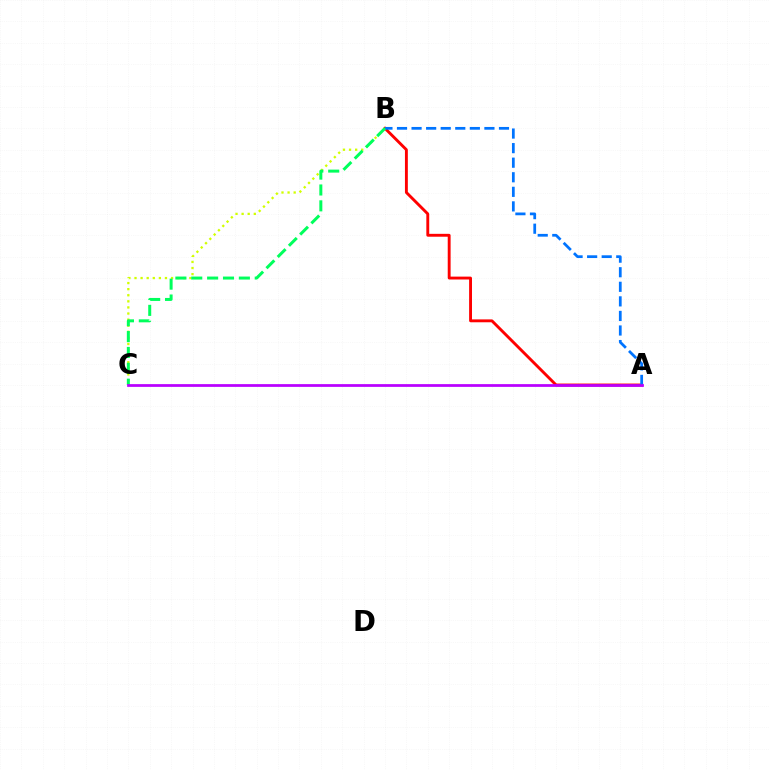{('A', 'B'): [{'color': '#ff0000', 'line_style': 'solid', 'thickness': 2.08}, {'color': '#0074ff', 'line_style': 'dashed', 'thickness': 1.98}], ('B', 'C'): [{'color': '#d1ff00', 'line_style': 'dotted', 'thickness': 1.66}, {'color': '#00ff5c', 'line_style': 'dashed', 'thickness': 2.16}], ('A', 'C'): [{'color': '#b900ff', 'line_style': 'solid', 'thickness': 1.98}]}